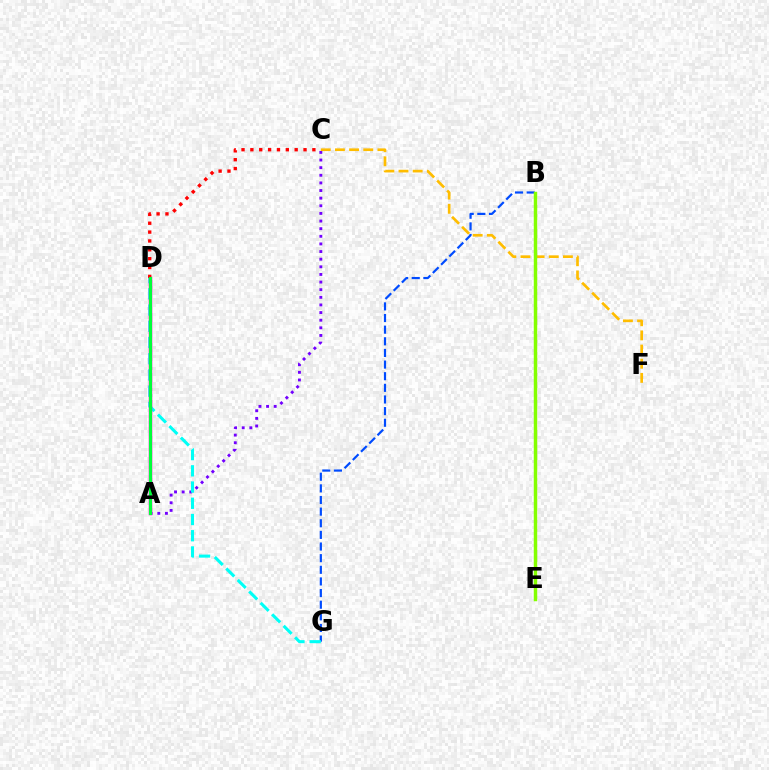{('A', 'C'): [{'color': '#7200ff', 'line_style': 'dotted', 'thickness': 2.07}], ('C', 'F'): [{'color': '#ffbd00', 'line_style': 'dashed', 'thickness': 1.92}], ('B', 'G'): [{'color': '#004bff', 'line_style': 'dashed', 'thickness': 1.58}], ('D', 'G'): [{'color': '#00fff6', 'line_style': 'dashed', 'thickness': 2.2}], ('A', 'D'): [{'color': '#ff00cf', 'line_style': 'solid', 'thickness': 2.52}, {'color': '#00ff39', 'line_style': 'solid', 'thickness': 2.23}], ('C', 'D'): [{'color': '#ff0000', 'line_style': 'dotted', 'thickness': 2.41}], ('B', 'E'): [{'color': '#84ff00', 'line_style': 'solid', 'thickness': 2.48}]}